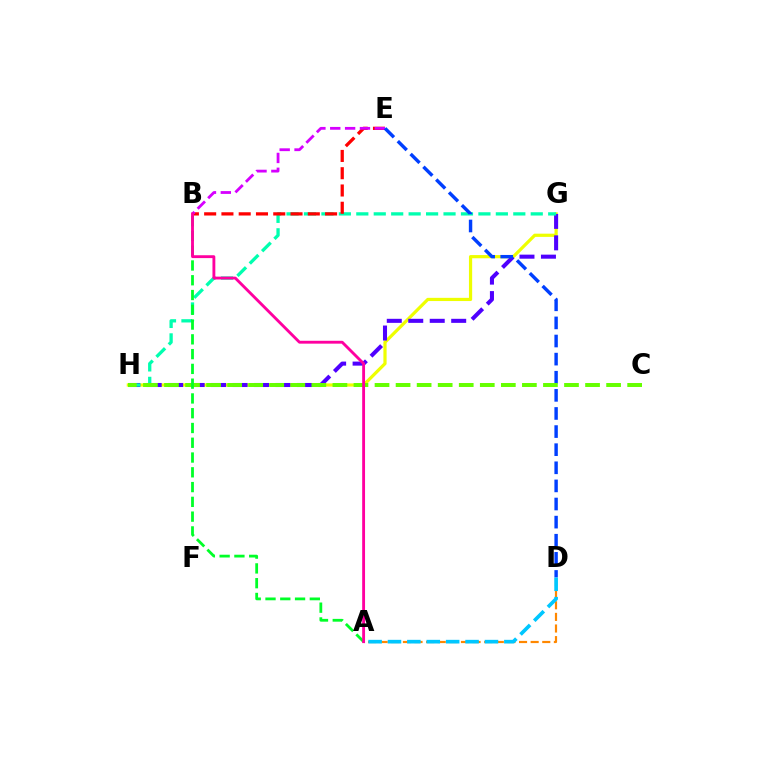{('A', 'D'): [{'color': '#ff8800', 'line_style': 'dashed', 'thickness': 1.58}, {'color': '#00c7ff', 'line_style': 'dashed', 'thickness': 2.63}], ('G', 'H'): [{'color': '#eeff00', 'line_style': 'solid', 'thickness': 2.31}, {'color': '#4f00ff', 'line_style': 'dashed', 'thickness': 2.92}, {'color': '#00ffaf', 'line_style': 'dashed', 'thickness': 2.37}], ('B', 'E'): [{'color': '#ff0000', 'line_style': 'dashed', 'thickness': 2.35}, {'color': '#d600ff', 'line_style': 'dashed', 'thickness': 2.02}], ('D', 'E'): [{'color': '#003fff', 'line_style': 'dashed', 'thickness': 2.46}], ('C', 'H'): [{'color': '#66ff00', 'line_style': 'dashed', 'thickness': 2.86}], ('A', 'B'): [{'color': '#00ff27', 'line_style': 'dashed', 'thickness': 2.01}, {'color': '#ff00a0', 'line_style': 'solid', 'thickness': 2.06}]}